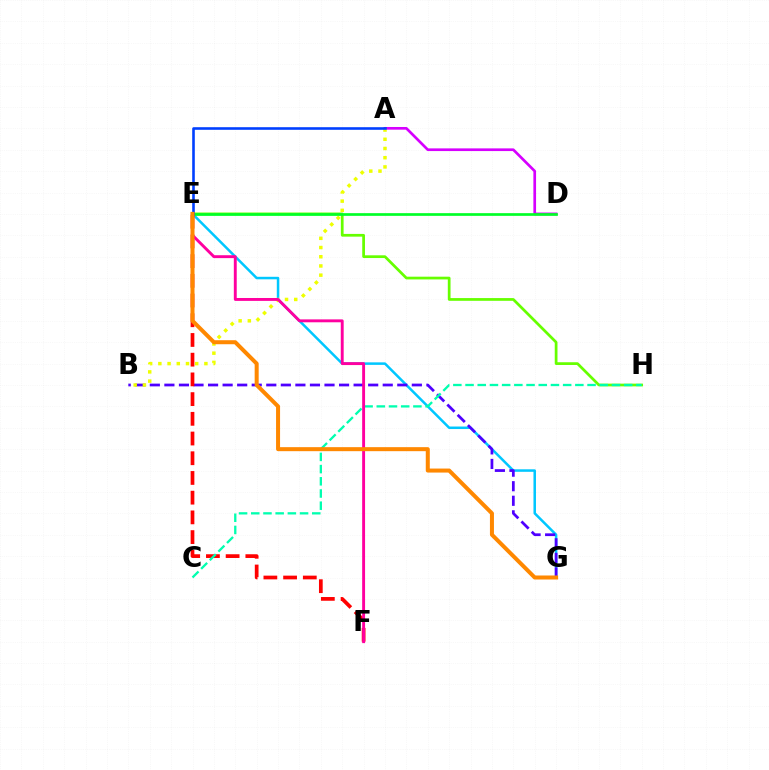{('E', 'G'): [{'color': '#00c7ff', 'line_style': 'solid', 'thickness': 1.81}, {'color': '#ff8800', 'line_style': 'solid', 'thickness': 2.89}], ('B', 'G'): [{'color': '#4f00ff', 'line_style': 'dashed', 'thickness': 1.98}], ('A', 'D'): [{'color': '#d600ff', 'line_style': 'solid', 'thickness': 1.93}], ('E', 'H'): [{'color': '#66ff00', 'line_style': 'solid', 'thickness': 1.97}], ('E', 'F'): [{'color': '#ff0000', 'line_style': 'dashed', 'thickness': 2.68}, {'color': '#ff00a0', 'line_style': 'solid', 'thickness': 2.09}], ('A', 'B'): [{'color': '#eeff00', 'line_style': 'dotted', 'thickness': 2.5}], ('C', 'H'): [{'color': '#00ffaf', 'line_style': 'dashed', 'thickness': 1.66}], ('D', 'E'): [{'color': '#00ff27', 'line_style': 'solid', 'thickness': 1.94}], ('A', 'E'): [{'color': '#003fff', 'line_style': 'solid', 'thickness': 1.87}]}